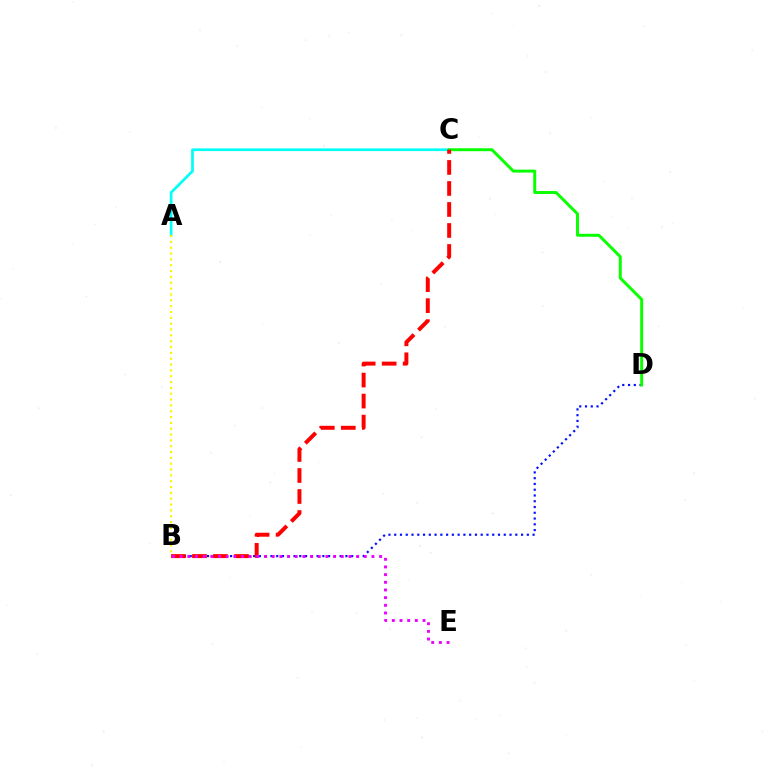{('A', 'C'): [{'color': '#00fff6', 'line_style': 'solid', 'thickness': 1.96}], ('A', 'B'): [{'color': '#fcf500', 'line_style': 'dotted', 'thickness': 1.59}], ('B', 'D'): [{'color': '#0010ff', 'line_style': 'dotted', 'thickness': 1.57}], ('C', 'D'): [{'color': '#08ff00', 'line_style': 'solid', 'thickness': 2.11}], ('B', 'C'): [{'color': '#ff0000', 'line_style': 'dashed', 'thickness': 2.85}], ('B', 'E'): [{'color': '#ee00ff', 'line_style': 'dotted', 'thickness': 2.08}]}